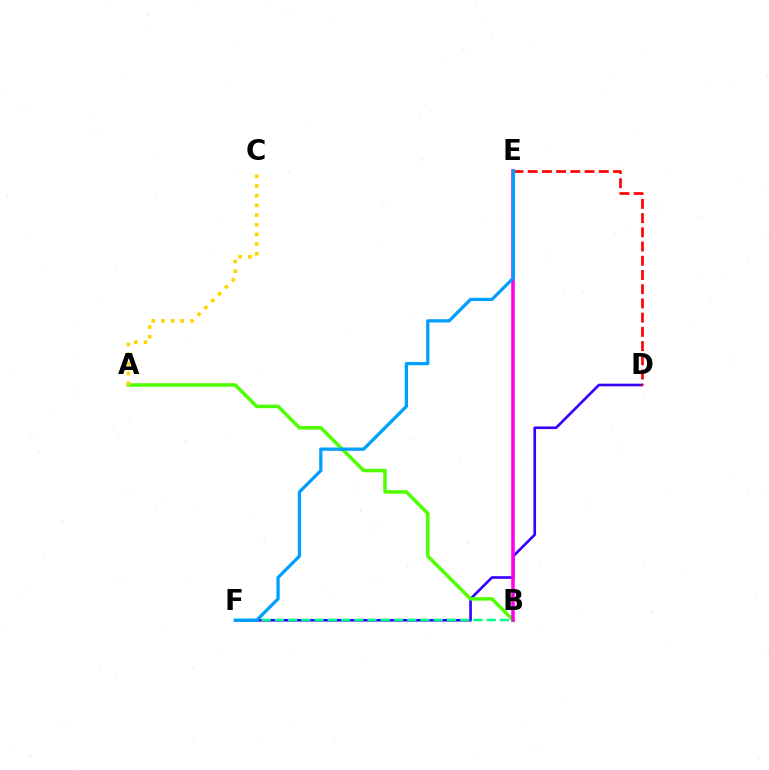{('D', 'F'): [{'color': '#3700ff', 'line_style': 'solid', 'thickness': 1.9}], ('A', 'B'): [{'color': '#4fff00', 'line_style': 'solid', 'thickness': 2.52}], ('B', 'E'): [{'color': '#ff00ed', 'line_style': 'solid', 'thickness': 2.55}], ('A', 'C'): [{'color': '#ffd500', 'line_style': 'dotted', 'thickness': 2.63}], ('B', 'F'): [{'color': '#00ff86', 'line_style': 'dashed', 'thickness': 1.8}], ('D', 'E'): [{'color': '#ff0000', 'line_style': 'dashed', 'thickness': 1.93}], ('E', 'F'): [{'color': '#009eff', 'line_style': 'solid', 'thickness': 2.34}]}